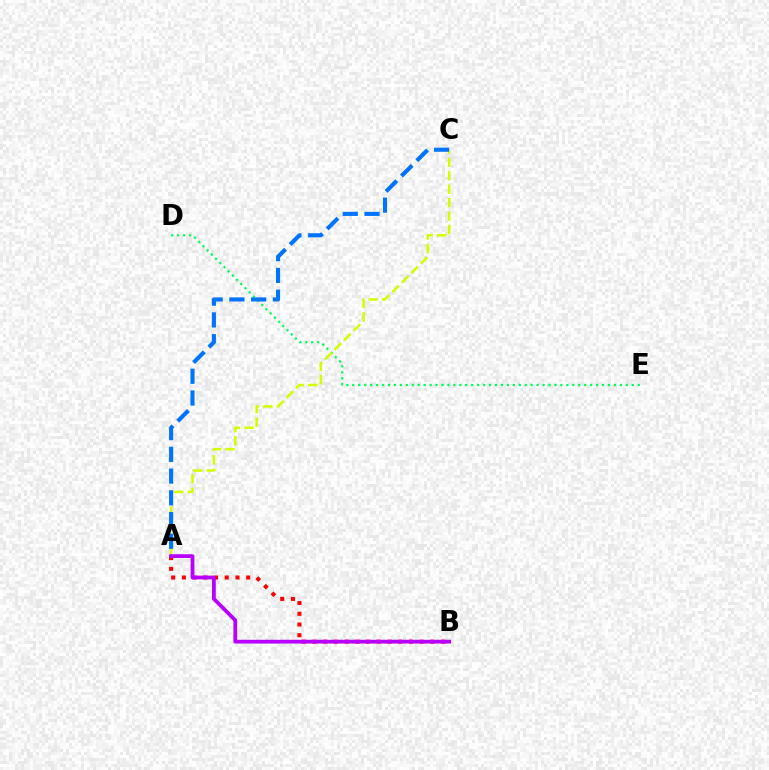{('D', 'E'): [{'color': '#00ff5c', 'line_style': 'dotted', 'thickness': 1.62}], ('A', 'B'): [{'color': '#ff0000', 'line_style': 'dotted', 'thickness': 2.91}, {'color': '#b900ff', 'line_style': 'solid', 'thickness': 2.71}], ('A', 'C'): [{'color': '#d1ff00', 'line_style': 'dashed', 'thickness': 1.82}, {'color': '#0074ff', 'line_style': 'dashed', 'thickness': 2.95}]}